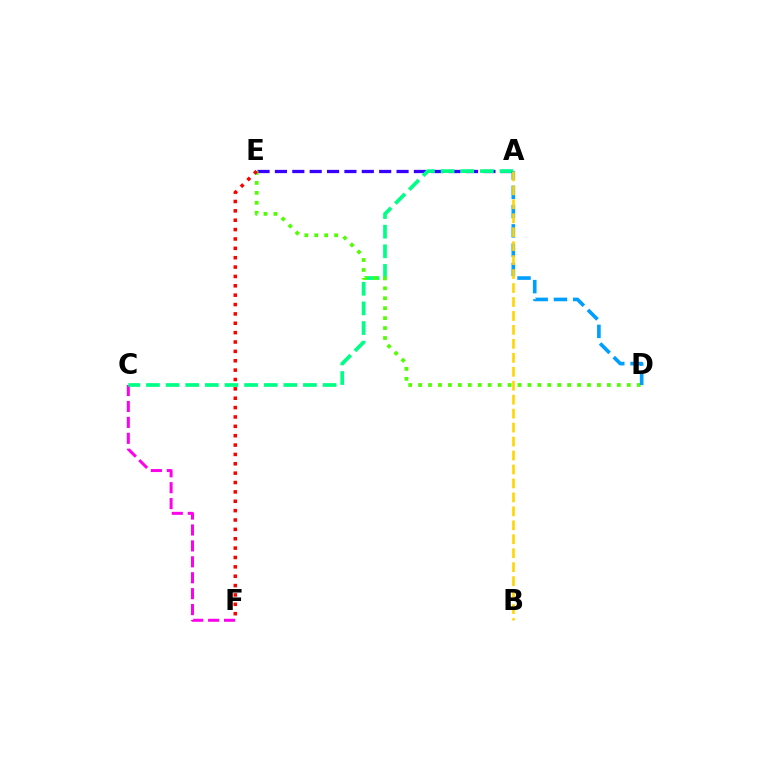{('C', 'F'): [{'color': '#ff00ed', 'line_style': 'dashed', 'thickness': 2.16}], ('A', 'E'): [{'color': '#3700ff', 'line_style': 'dashed', 'thickness': 2.36}], ('A', 'C'): [{'color': '#00ff86', 'line_style': 'dashed', 'thickness': 2.67}], ('D', 'E'): [{'color': '#4fff00', 'line_style': 'dotted', 'thickness': 2.7}], ('A', 'D'): [{'color': '#009eff', 'line_style': 'dashed', 'thickness': 2.62}], ('A', 'B'): [{'color': '#ffd500', 'line_style': 'dashed', 'thickness': 1.9}], ('E', 'F'): [{'color': '#ff0000', 'line_style': 'dotted', 'thickness': 2.55}]}